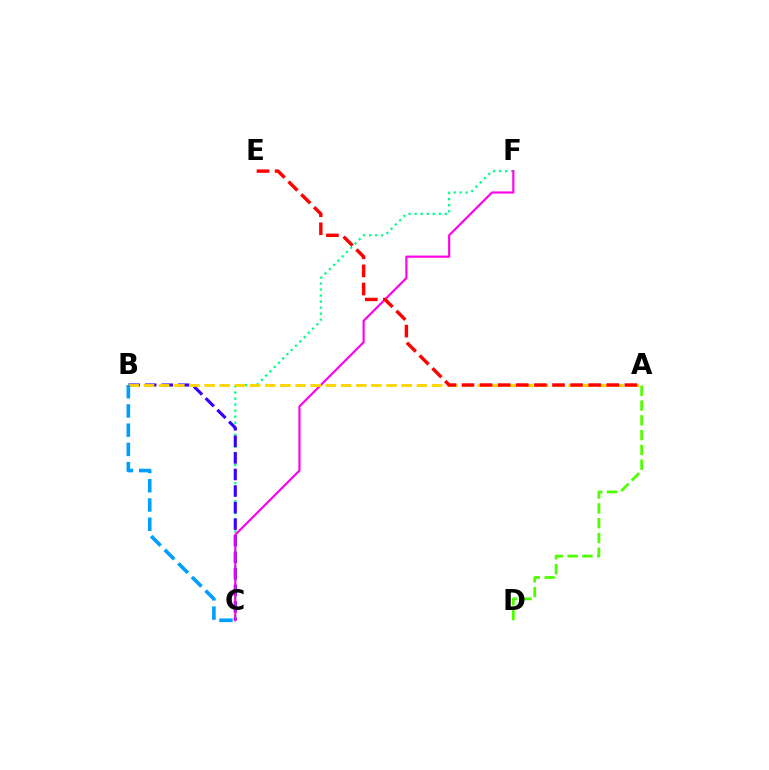{('C', 'F'): [{'color': '#00ff86', 'line_style': 'dotted', 'thickness': 1.64}, {'color': '#ff00ed', 'line_style': 'solid', 'thickness': 1.56}], ('B', 'C'): [{'color': '#3700ff', 'line_style': 'dashed', 'thickness': 2.25}, {'color': '#009eff', 'line_style': 'dashed', 'thickness': 2.61}], ('A', 'D'): [{'color': '#4fff00', 'line_style': 'dashed', 'thickness': 2.01}], ('A', 'B'): [{'color': '#ffd500', 'line_style': 'dashed', 'thickness': 2.06}], ('A', 'E'): [{'color': '#ff0000', 'line_style': 'dashed', 'thickness': 2.46}]}